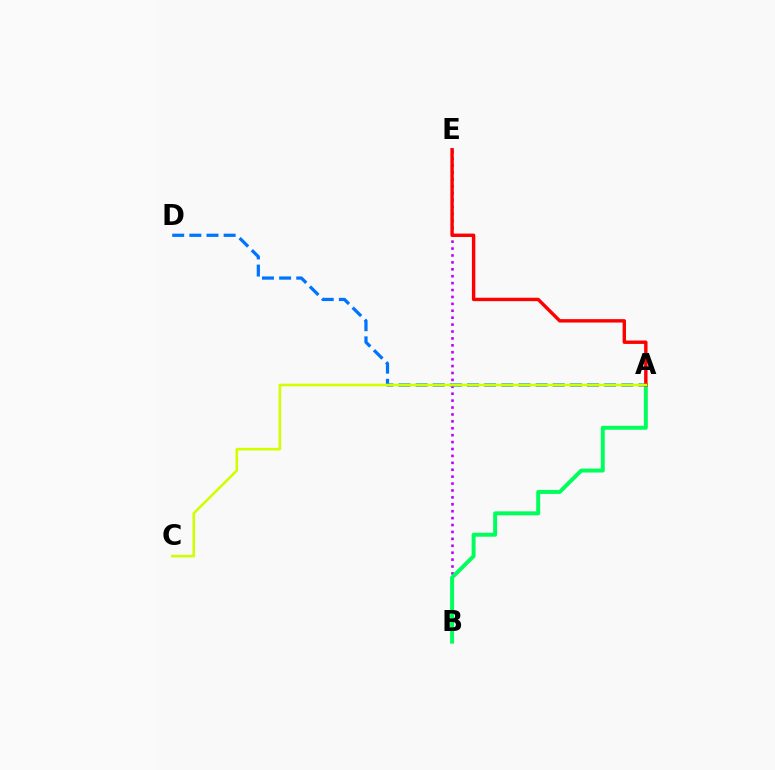{('B', 'E'): [{'color': '#b900ff', 'line_style': 'dotted', 'thickness': 1.88}], ('A', 'D'): [{'color': '#0074ff', 'line_style': 'dashed', 'thickness': 2.33}], ('A', 'B'): [{'color': '#00ff5c', 'line_style': 'solid', 'thickness': 2.85}], ('A', 'E'): [{'color': '#ff0000', 'line_style': 'solid', 'thickness': 2.45}], ('A', 'C'): [{'color': '#d1ff00', 'line_style': 'solid', 'thickness': 1.87}]}